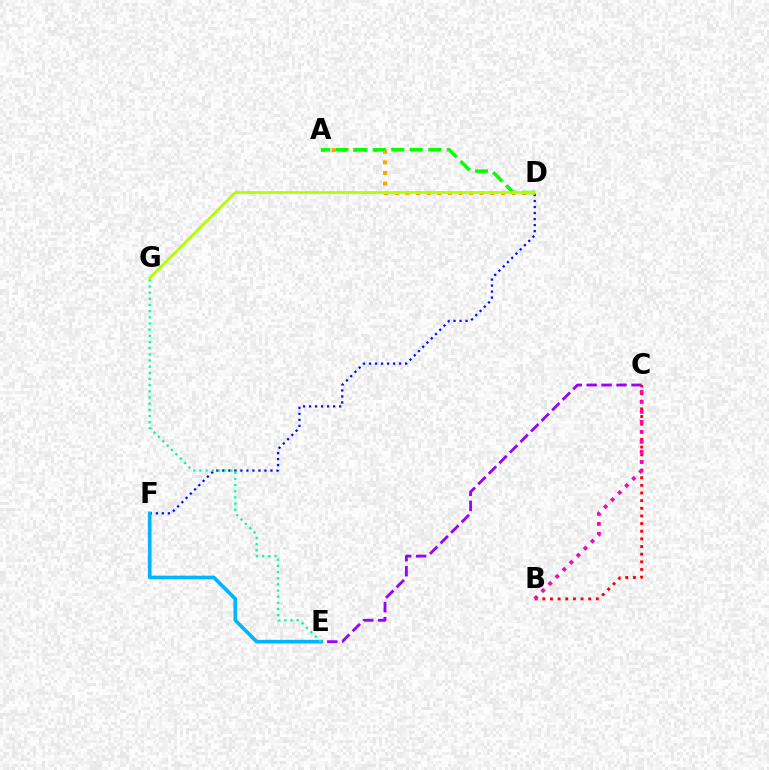{('C', 'E'): [{'color': '#9b00ff', 'line_style': 'dashed', 'thickness': 2.03}], ('D', 'F'): [{'color': '#0010ff', 'line_style': 'dotted', 'thickness': 1.63}], ('A', 'D'): [{'color': '#ffa500', 'line_style': 'dotted', 'thickness': 2.89}, {'color': '#08ff00', 'line_style': 'dashed', 'thickness': 2.52}], ('E', 'F'): [{'color': '#00b5ff', 'line_style': 'solid', 'thickness': 2.63}], ('B', 'C'): [{'color': '#ff0000', 'line_style': 'dotted', 'thickness': 2.08}, {'color': '#ff00bd', 'line_style': 'dotted', 'thickness': 2.71}], ('E', 'G'): [{'color': '#00ff9d', 'line_style': 'dotted', 'thickness': 1.68}], ('D', 'G'): [{'color': '#b3ff00', 'line_style': 'solid', 'thickness': 2.01}]}